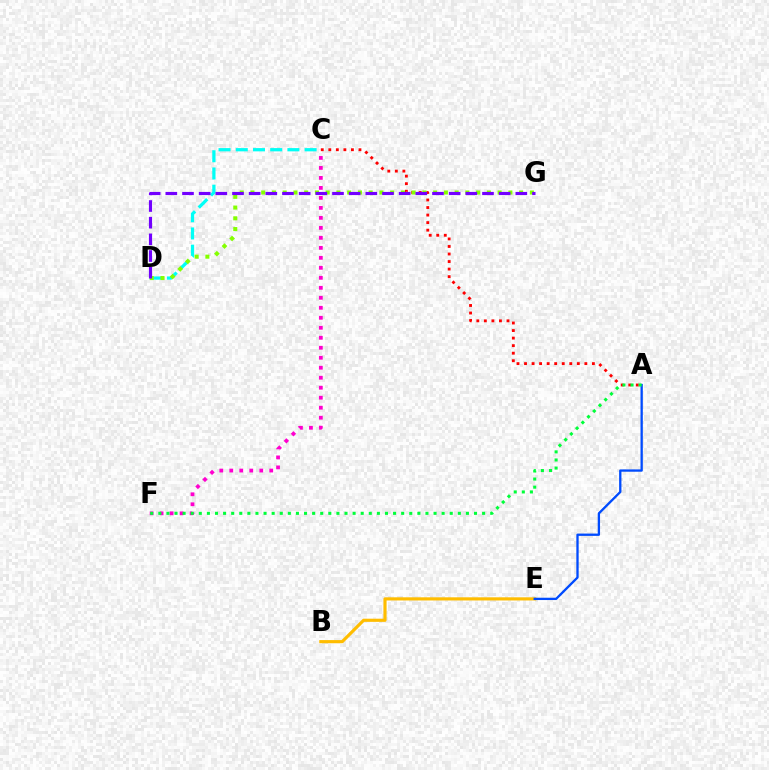{('C', 'F'): [{'color': '#ff00cf', 'line_style': 'dotted', 'thickness': 2.71}], ('A', 'C'): [{'color': '#ff0000', 'line_style': 'dotted', 'thickness': 2.05}], ('B', 'E'): [{'color': '#ffbd00', 'line_style': 'solid', 'thickness': 2.27}], ('C', 'D'): [{'color': '#00fff6', 'line_style': 'dashed', 'thickness': 2.34}], ('D', 'G'): [{'color': '#84ff00', 'line_style': 'dotted', 'thickness': 2.92}, {'color': '#7200ff', 'line_style': 'dashed', 'thickness': 2.26}], ('A', 'E'): [{'color': '#004bff', 'line_style': 'solid', 'thickness': 1.66}], ('A', 'F'): [{'color': '#00ff39', 'line_style': 'dotted', 'thickness': 2.2}]}